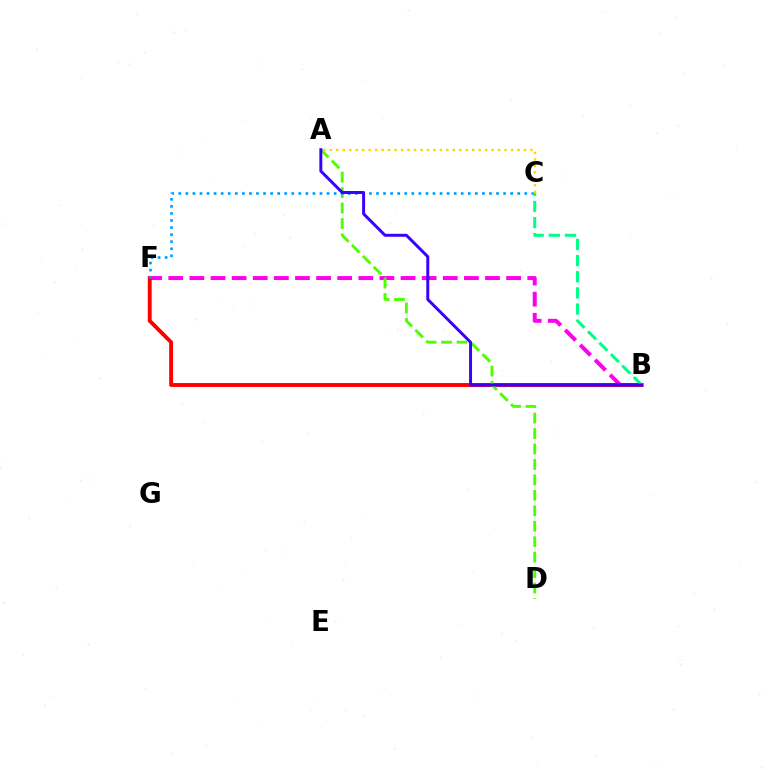{('B', 'F'): [{'color': '#ff00ed', 'line_style': 'dashed', 'thickness': 2.87}, {'color': '#ff0000', 'line_style': 'solid', 'thickness': 2.8}], ('A', 'D'): [{'color': '#4fff00', 'line_style': 'dashed', 'thickness': 2.1}], ('C', 'F'): [{'color': '#009eff', 'line_style': 'dotted', 'thickness': 1.92}], ('B', 'C'): [{'color': '#00ff86', 'line_style': 'dashed', 'thickness': 2.19}], ('A', 'C'): [{'color': '#ffd500', 'line_style': 'dotted', 'thickness': 1.76}], ('A', 'B'): [{'color': '#3700ff', 'line_style': 'solid', 'thickness': 2.13}]}